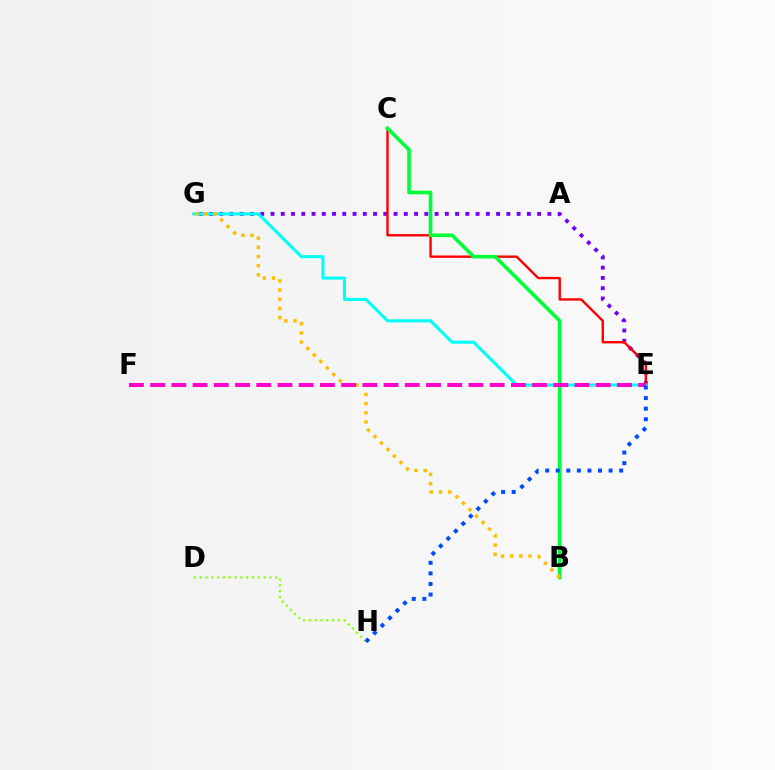{('E', 'G'): [{'color': '#7200ff', 'line_style': 'dotted', 'thickness': 2.79}, {'color': '#00fff6', 'line_style': 'solid', 'thickness': 2.21}], ('C', 'E'): [{'color': '#ff0000', 'line_style': 'solid', 'thickness': 1.73}], ('B', 'C'): [{'color': '#00ff39', 'line_style': 'solid', 'thickness': 2.63}], ('B', 'G'): [{'color': '#ffbd00', 'line_style': 'dotted', 'thickness': 2.5}], ('E', 'F'): [{'color': '#ff00cf', 'line_style': 'dashed', 'thickness': 2.88}], ('D', 'H'): [{'color': '#84ff00', 'line_style': 'dotted', 'thickness': 1.58}], ('E', 'H'): [{'color': '#004bff', 'line_style': 'dotted', 'thickness': 2.87}]}